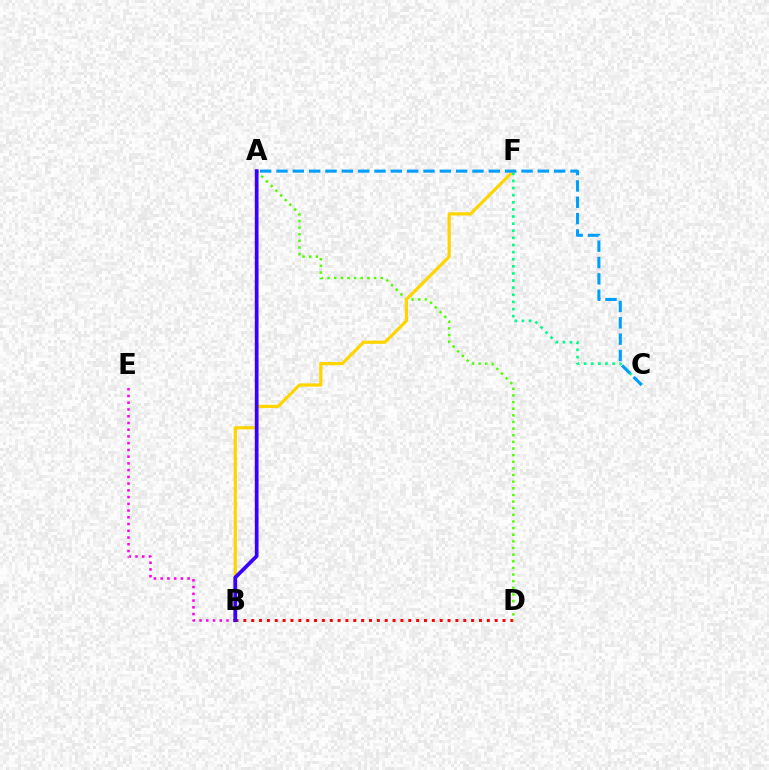{('B', 'D'): [{'color': '#ff0000', 'line_style': 'dotted', 'thickness': 2.13}], ('A', 'D'): [{'color': '#4fff00', 'line_style': 'dotted', 'thickness': 1.8}], ('B', 'F'): [{'color': '#ffd500', 'line_style': 'solid', 'thickness': 2.31}], ('B', 'E'): [{'color': '#ff00ed', 'line_style': 'dotted', 'thickness': 1.83}], ('C', 'F'): [{'color': '#00ff86', 'line_style': 'dotted', 'thickness': 1.93}], ('A', 'B'): [{'color': '#3700ff', 'line_style': 'solid', 'thickness': 2.69}], ('A', 'C'): [{'color': '#009eff', 'line_style': 'dashed', 'thickness': 2.22}]}